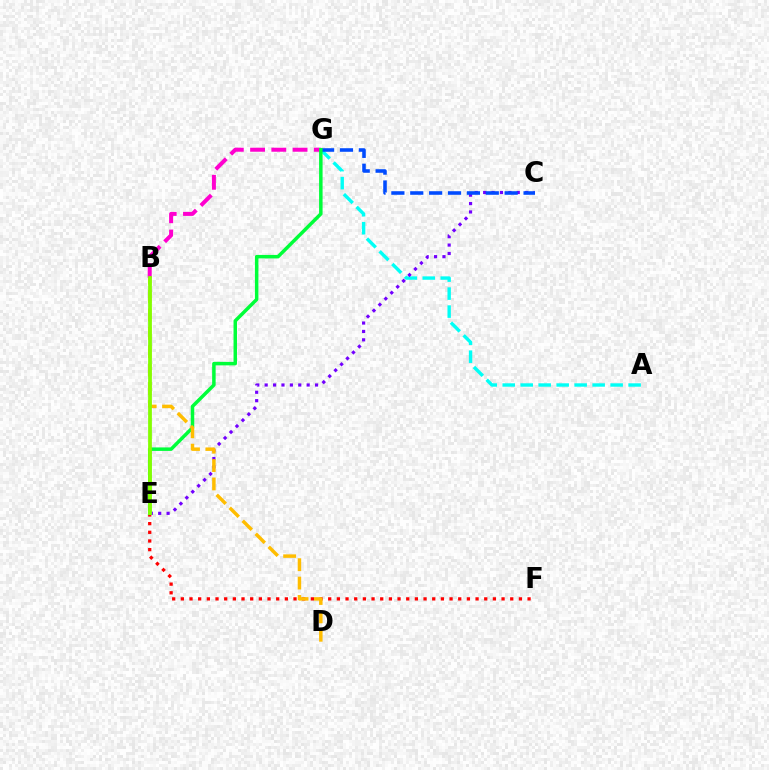{('A', 'G'): [{'color': '#00fff6', 'line_style': 'dashed', 'thickness': 2.44}], ('C', 'E'): [{'color': '#7200ff', 'line_style': 'dotted', 'thickness': 2.28}], ('B', 'G'): [{'color': '#ff00cf', 'line_style': 'dashed', 'thickness': 2.89}], ('C', 'G'): [{'color': '#004bff', 'line_style': 'dashed', 'thickness': 2.57}], ('E', 'F'): [{'color': '#ff0000', 'line_style': 'dotted', 'thickness': 2.36}], ('E', 'G'): [{'color': '#00ff39', 'line_style': 'solid', 'thickness': 2.52}], ('B', 'D'): [{'color': '#ffbd00', 'line_style': 'dashed', 'thickness': 2.5}], ('B', 'E'): [{'color': '#84ff00', 'line_style': 'solid', 'thickness': 2.71}]}